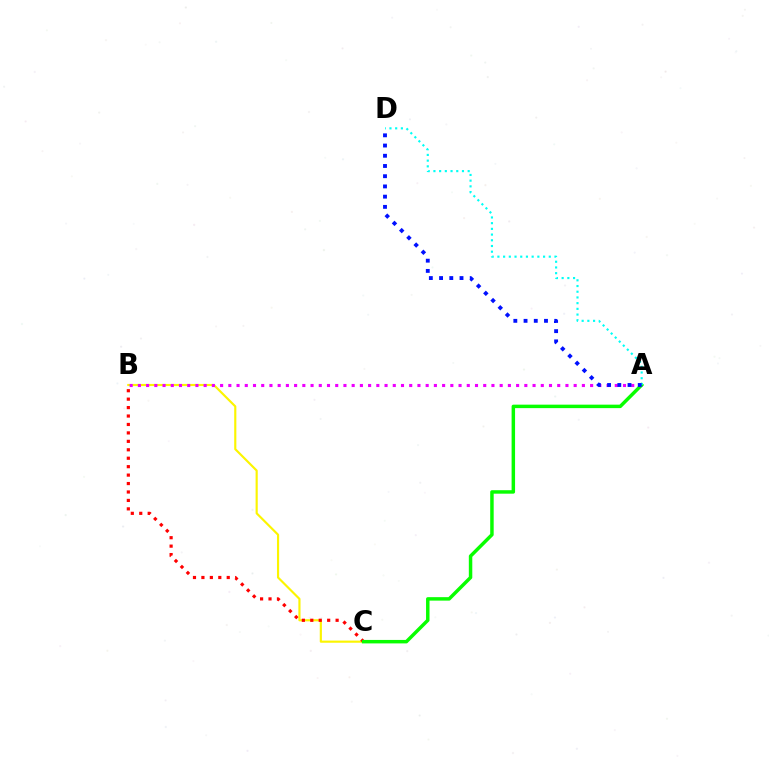{('B', 'C'): [{'color': '#fcf500', 'line_style': 'solid', 'thickness': 1.55}, {'color': '#ff0000', 'line_style': 'dotted', 'thickness': 2.29}], ('A', 'B'): [{'color': '#ee00ff', 'line_style': 'dotted', 'thickness': 2.23}], ('A', 'C'): [{'color': '#08ff00', 'line_style': 'solid', 'thickness': 2.5}], ('A', 'D'): [{'color': '#00fff6', 'line_style': 'dotted', 'thickness': 1.55}, {'color': '#0010ff', 'line_style': 'dotted', 'thickness': 2.78}]}